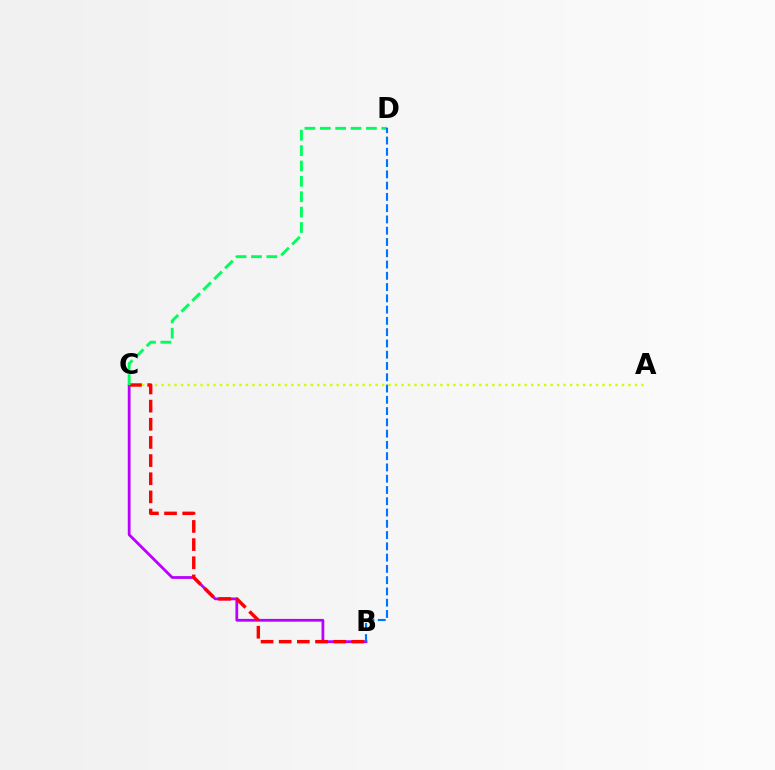{('B', 'C'): [{'color': '#b900ff', 'line_style': 'solid', 'thickness': 2.0}, {'color': '#ff0000', 'line_style': 'dashed', 'thickness': 2.47}], ('A', 'C'): [{'color': '#d1ff00', 'line_style': 'dotted', 'thickness': 1.76}], ('C', 'D'): [{'color': '#00ff5c', 'line_style': 'dashed', 'thickness': 2.09}], ('B', 'D'): [{'color': '#0074ff', 'line_style': 'dashed', 'thickness': 1.53}]}